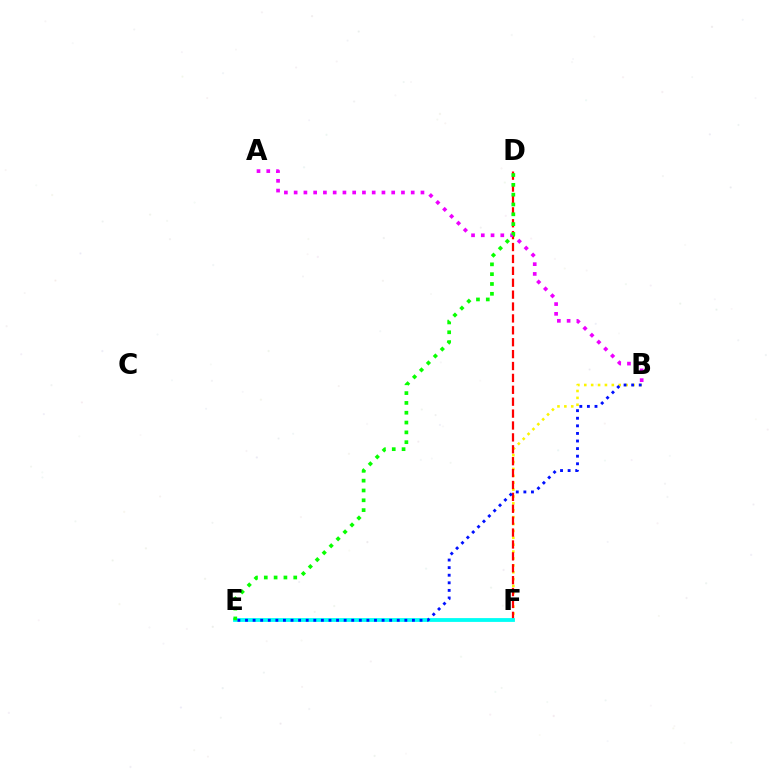{('B', 'F'): [{'color': '#fcf500', 'line_style': 'dotted', 'thickness': 1.87}], ('D', 'F'): [{'color': '#ff0000', 'line_style': 'dashed', 'thickness': 1.62}], ('E', 'F'): [{'color': '#00fff6', 'line_style': 'solid', 'thickness': 2.74}], ('A', 'B'): [{'color': '#ee00ff', 'line_style': 'dotted', 'thickness': 2.65}], ('D', 'E'): [{'color': '#08ff00', 'line_style': 'dotted', 'thickness': 2.67}], ('B', 'E'): [{'color': '#0010ff', 'line_style': 'dotted', 'thickness': 2.06}]}